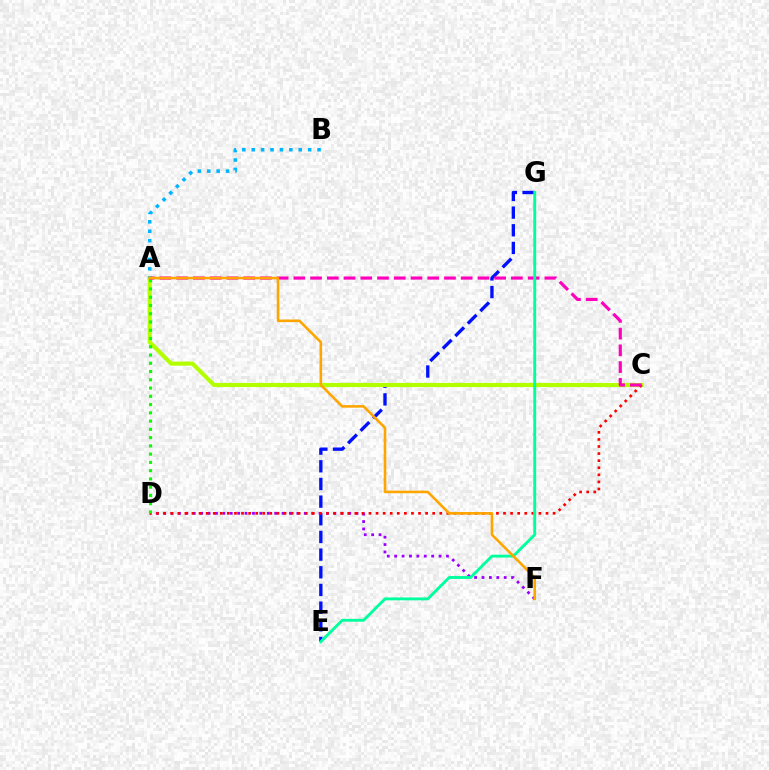{('E', 'G'): [{'color': '#0010ff', 'line_style': 'dashed', 'thickness': 2.4}, {'color': '#00ff9d', 'line_style': 'solid', 'thickness': 2.07}], ('D', 'F'): [{'color': '#9b00ff', 'line_style': 'dotted', 'thickness': 2.01}], ('A', 'C'): [{'color': '#b3ff00', 'line_style': 'solid', 'thickness': 2.98}, {'color': '#ff00bd', 'line_style': 'dashed', 'thickness': 2.27}], ('C', 'D'): [{'color': '#ff0000', 'line_style': 'dotted', 'thickness': 1.92}], ('A', 'D'): [{'color': '#08ff00', 'line_style': 'dotted', 'thickness': 2.24}], ('A', 'B'): [{'color': '#00b5ff', 'line_style': 'dotted', 'thickness': 2.56}], ('A', 'F'): [{'color': '#ffa500', 'line_style': 'solid', 'thickness': 1.87}]}